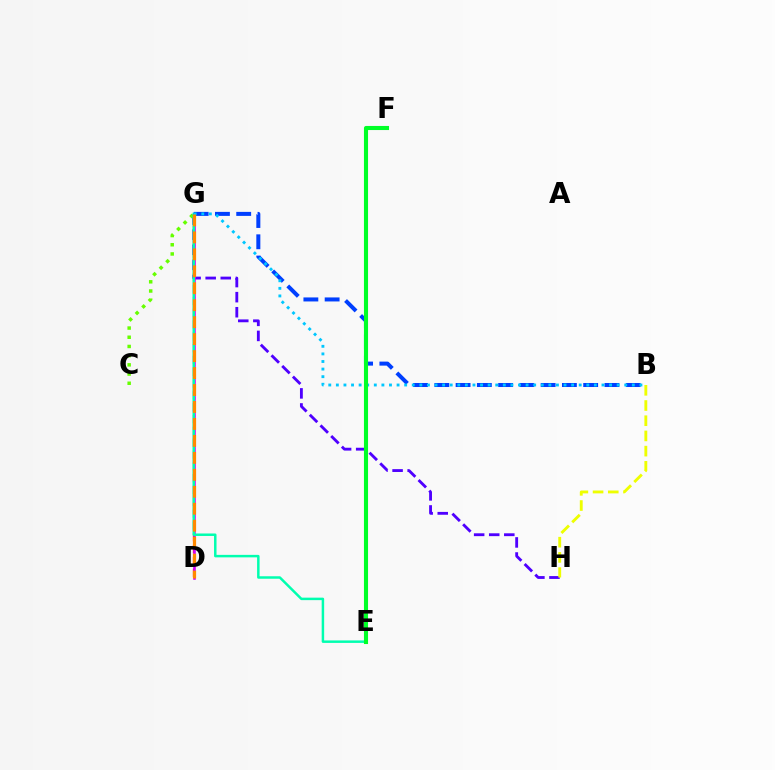{('G', 'H'): [{'color': '#4f00ff', 'line_style': 'dashed', 'thickness': 2.05}], ('B', 'H'): [{'color': '#eeff00', 'line_style': 'dashed', 'thickness': 2.07}], ('E', 'F'): [{'color': '#ff00a0', 'line_style': 'dashed', 'thickness': 2.13}, {'color': '#00ff27', 'line_style': 'solid', 'thickness': 2.95}], ('D', 'G'): [{'color': '#ff0000', 'line_style': 'dashed', 'thickness': 1.61}, {'color': '#d600ff', 'line_style': 'solid', 'thickness': 1.86}, {'color': '#ff8800', 'line_style': 'dashed', 'thickness': 2.3}], ('C', 'G'): [{'color': '#66ff00', 'line_style': 'dotted', 'thickness': 2.5}], ('E', 'G'): [{'color': '#00ffaf', 'line_style': 'solid', 'thickness': 1.79}], ('B', 'G'): [{'color': '#003fff', 'line_style': 'dashed', 'thickness': 2.89}, {'color': '#00c7ff', 'line_style': 'dotted', 'thickness': 2.06}]}